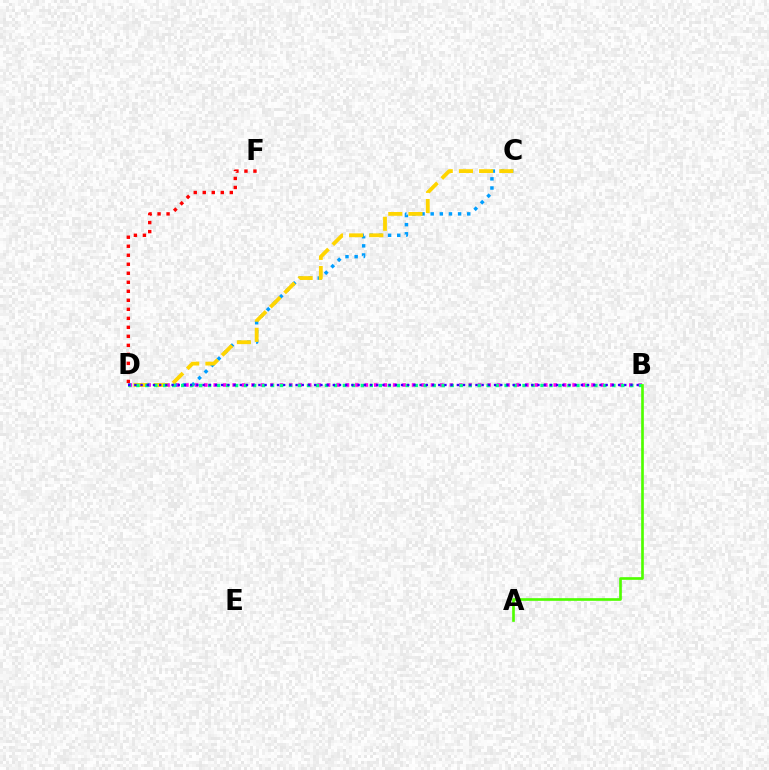{('B', 'D'): [{'color': '#ff00ed', 'line_style': 'dotted', 'thickness': 2.57}, {'color': '#00ff86', 'line_style': 'dotted', 'thickness': 2.44}, {'color': '#3700ff', 'line_style': 'dotted', 'thickness': 1.68}], ('C', 'D'): [{'color': '#009eff', 'line_style': 'dotted', 'thickness': 2.48}, {'color': '#ffd500', 'line_style': 'dashed', 'thickness': 2.74}], ('D', 'F'): [{'color': '#ff0000', 'line_style': 'dotted', 'thickness': 2.45}], ('A', 'B'): [{'color': '#4fff00', 'line_style': 'solid', 'thickness': 1.92}]}